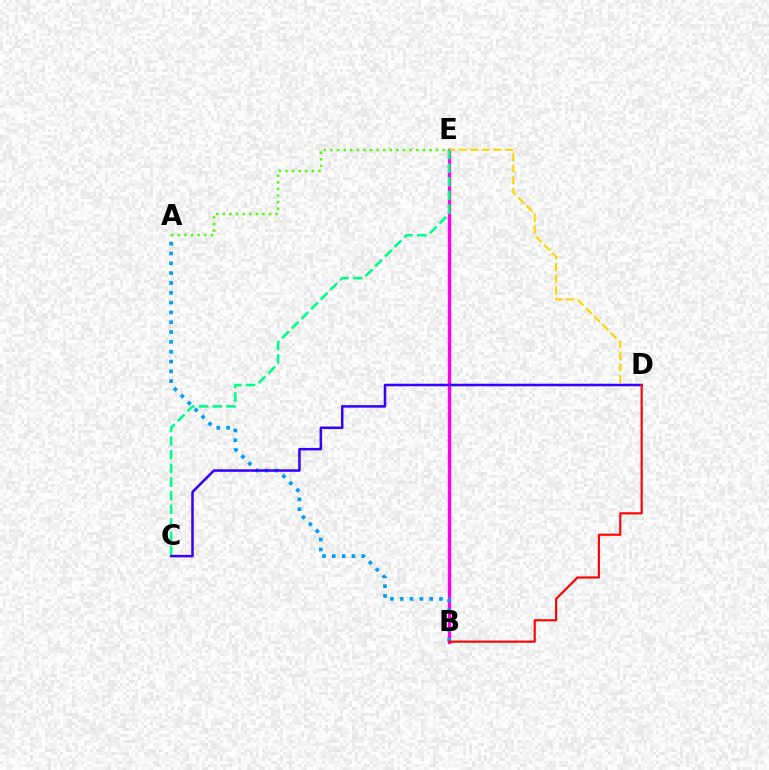{('B', 'E'): [{'color': '#ff00ed', 'line_style': 'solid', 'thickness': 2.41}], ('D', 'E'): [{'color': '#ffd500', 'line_style': 'dashed', 'thickness': 1.58}], ('A', 'B'): [{'color': '#009eff', 'line_style': 'dotted', 'thickness': 2.67}], ('C', 'D'): [{'color': '#3700ff', 'line_style': 'solid', 'thickness': 1.82}], ('B', 'D'): [{'color': '#ff0000', 'line_style': 'solid', 'thickness': 1.53}], ('C', 'E'): [{'color': '#00ff86', 'line_style': 'dashed', 'thickness': 1.86}], ('A', 'E'): [{'color': '#4fff00', 'line_style': 'dotted', 'thickness': 1.79}]}